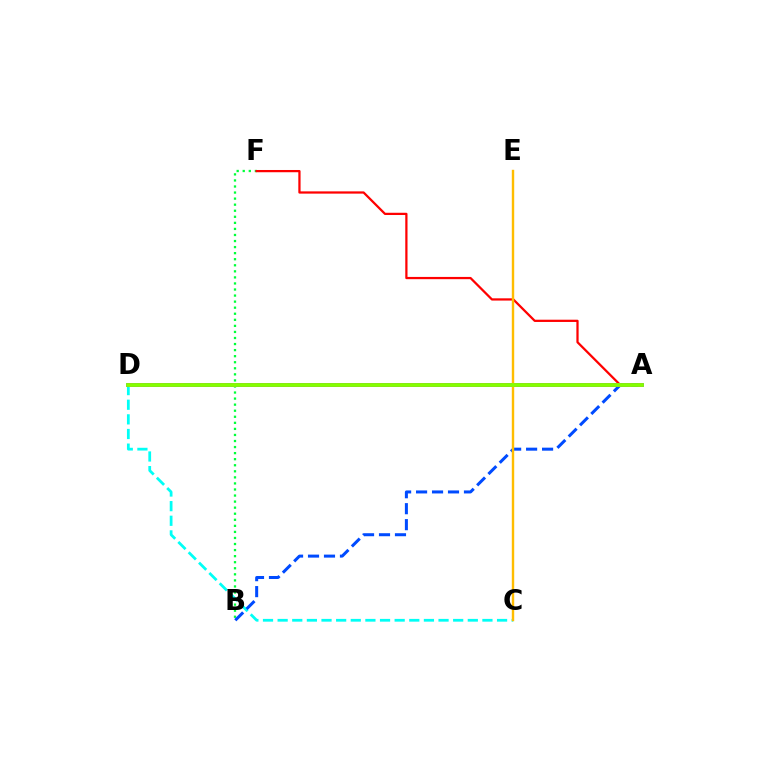{('B', 'F'): [{'color': '#00ff39', 'line_style': 'dotted', 'thickness': 1.65}], ('C', 'D'): [{'color': '#00fff6', 'line_style': 'dashed', 'thickness': 1.99}], ('A', 'D'): [{'color': '#7200ff', 'line_style': 'solid', 'thickness': 2.61}, {'color': '#ff00cf', 'line_style': 'dotted', 'thickness': 2.83}, {'color': '#84ff00', 'line_style': 'solid', 'thickness': 2.75}], ('A', 'F'): [{'color': '#ff0000', 'line_style': 'solid', 'thickness': 1.62}], ('A', 'B'): [{'color': '#004bff', 'line_style': 'dashed', 'thickness': 2.17}], ('C', 'E'): [{'color': '#ffbd00', 'line_style': 'solid', 'thickness': 1.73}]}